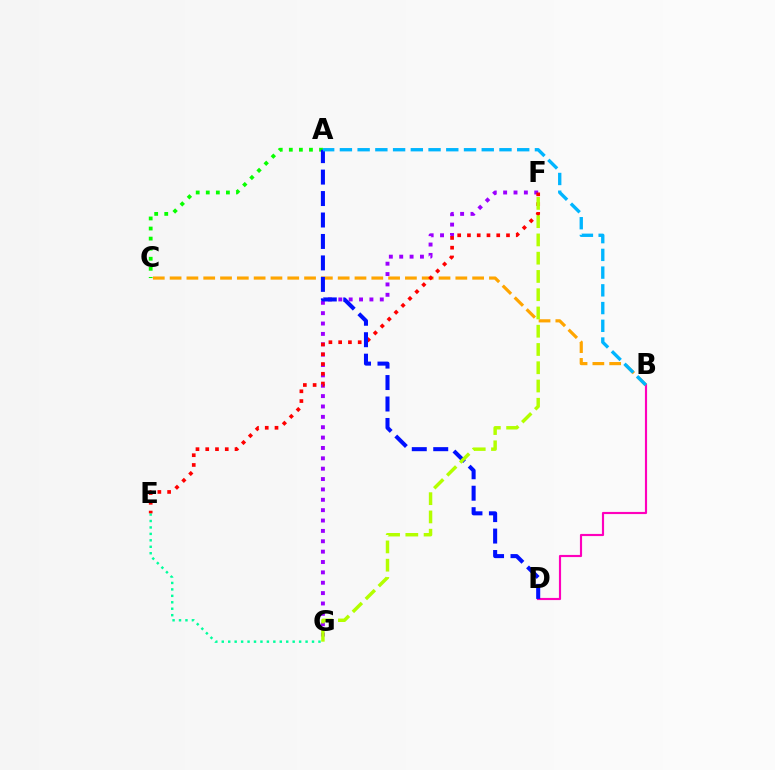{('E', 'G'): [{'color': '#00ff9d', 'line_style': 'dotted', 'thickness': 1.75}], ('A', 'C'): [{'color': '#08ff00', 'line_style': 'dotted', 'thickness': 2.74}], ('B', 'D'): [{'color': '#ff00bd', 'line_style': 'solid', 'thickness': 1.55}], ('F', 'G'): [{'color': '#9b00ff', 'line_style': 'dotted', 'thickness': 2.82}, {'color': '#b3ff00', 'line_style': 'dashed', 'thickness': 2.48}], ('B', 'C'): [{'color': '#ffa500', 'line_style': 'dashed', 'thickness': 2.28}], ('E', 'F'): [{'color': '#ff0000', 'line_style': 'dotted', 'thickness': 2.65}], ('A', 'D'): [{'color': '#0010ff', 'line_style': 'dashed', 'thickness': 2.91}], ('A', 'B'): [{'color': '#00b5ff', 'line_style': 'dashed', 'thickness': 2.41}]}